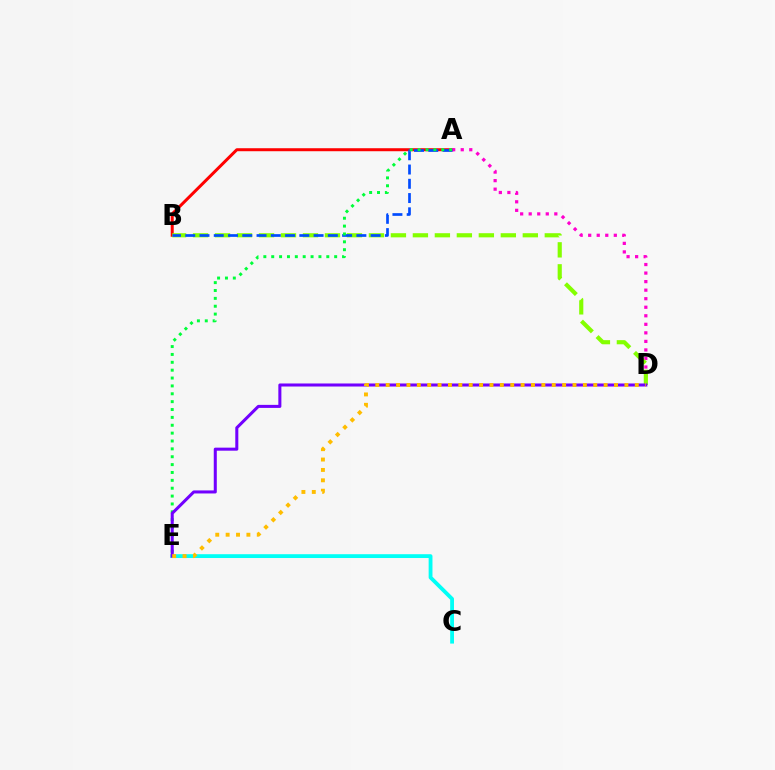{('A', 'B'): [{'color': '#ff0000', 'line_style': 'solid', 'thickness': 2.16}, {'color': '#004bff', 'line_style': 'dashed', 'thickness': 1.94}], ('C', 'E'): [{'color': '#00fff6', 'line_style': 'solid', 'thickness': 2.75}], ('A', 'D'): [{'color': '#ff00cf', 'line_style': 'dotted', 'thickness': 2.32}], ('B', 'D'): [{'color': '#84ff00', 'line_style': 'dashed', 'thickness': 2.99}], ('A', 'E'): [{'color': '#00ff39', 'line_style': 'dotted', 'thickness': 2.14}], ('D', 'E'): [{'color': '#7200ff', 'line_style': 'solid', 'thickness': 2.19}, {'color': '#ffbd00', 'line_style': 'dotted', 'thickness': 2.82}]}